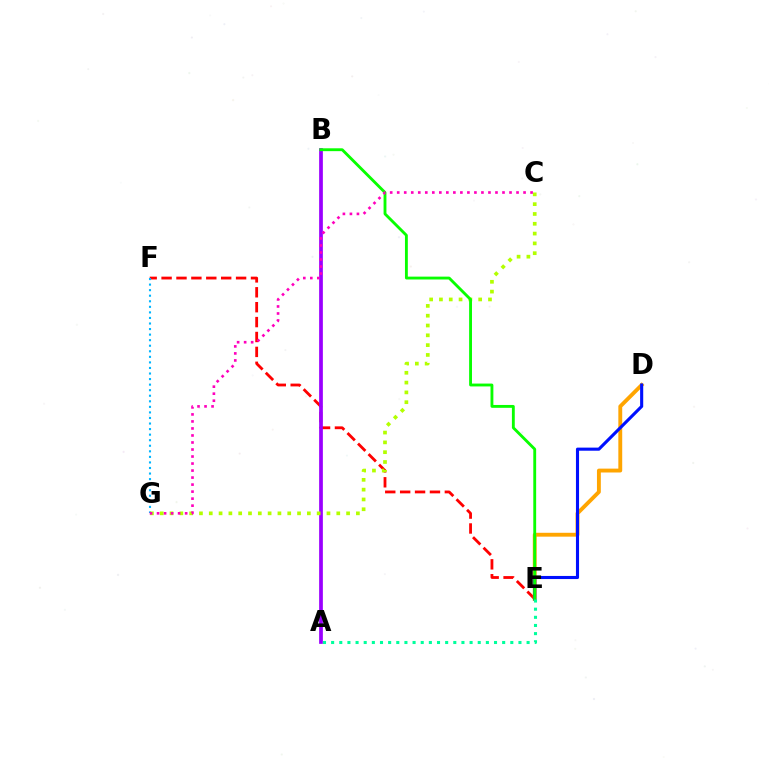{('E', 'F'): [{'color': '#ff0000', 'line_style': 'dashed', 'thickness': 2.02}], ('A', 'B'): [{'color': '#9b00ff', 'line_style': 'solid', 'thickness': 2.68}], ('D', 'E'): [{'color': '#ffa500', 'line_style': 'solid', 'thickness': 2.79}, {'color': '#0010ff', 'line_style': 'solid', 'thickness': 2.23}], ('F', 'G'): [{'color': '#00b5ff', 'line_style': 'dotted', 'thickness': 1.51}], ('C', 'G'): [{'color': '#b3ff00', 'line_style': 'dotted', 'thickness': 2.66}, {'color': '#ff00bd', 'line_style': 'dotted', 'thickness': 1.91}], ('B', 'E'): [{'color': '#08ff00', 'line_style': 'solid', 'thickness': 2.06}], ('A', 'E'): [{'color': '#00ff9d', 'line_style': 'dotted', 'thickness': 2.21}]}